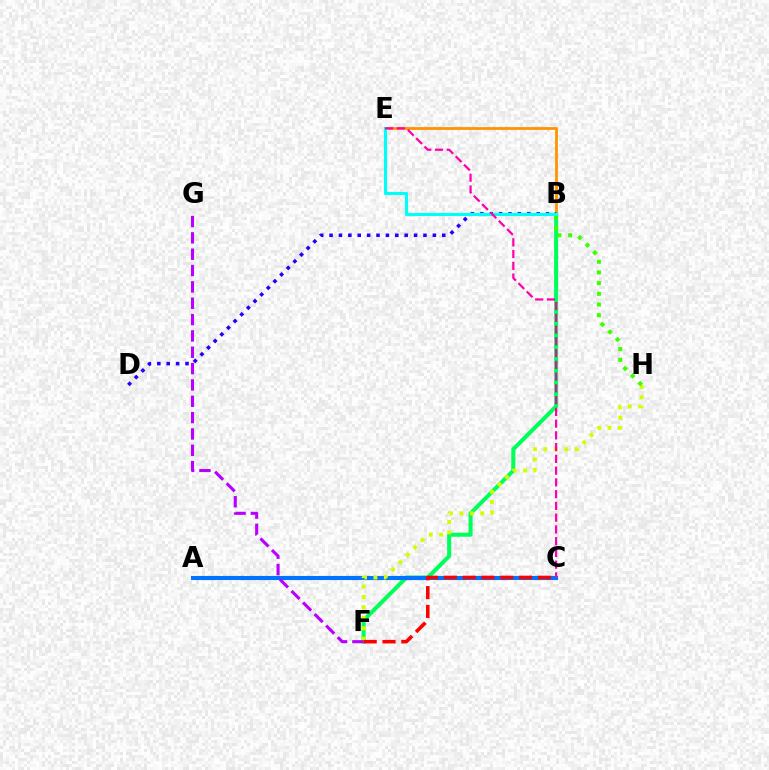{('B', 'F'): [{'color': '#00ff5c', 'line_style': 'solid', 'thickness': 2.92}], ('A', 'C'): [{'color': '#0074ff', 'line_style': 'solid', 'thickness': 2.96}], ('B', 'E'): [{'color': '#ff9400', 'line_style': 'solid', 'thickness': 2.01}, {'color': '#00fff6', 'line_style': 'solid', 'thickness': 2.24}], ('B', 'D'): [{'color': '#2500ff', 'line_style': 'dotted', 'thickness': 2.55}], ('F', 'H'): [{'color': '#d1ff00', 'line_style': 'dotted', 'thickness': 2.83}], ('F', 'G'): [{'color': '#b900ff', 'line_style': 'dashed', 'thickness': 2.22}], ('B', 'H'): [{'color': '#3dff00', 'line_style': 'dotted', 'thickness': 2.9}], ('C', 'E'): [{'color': '#ff00ac', 'line_style': 'dashed', 'thickness': 1.6}], ('C', 'F'): [{'color': '#ff0000', 'line_style': 'dashed', 'thickness': 2.56}]}